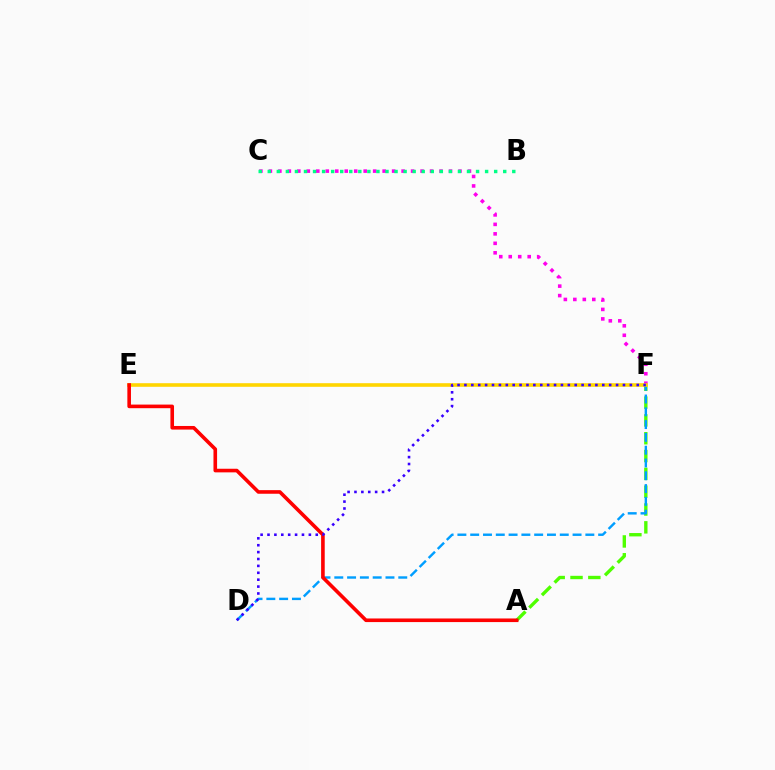{('A', 'F'): [{'color': '#4fff00', 'line_style': 'dashed', 'thickness': 2.42}], ('C', 'F'): [{'color': '#ff00ed', 'line_style': 'dotted', 'thickness': 2.58}], ('B', 'C'): [{'color': '#00ff86', 'line_style': 'dotted', 'thickness': 2.46}], ('D', 'F'): [{'color': '#009eff', 'line_style': 'dashed', 'thickness': 1.74}, {'color': '#3700ff', 'line_style': 'dotted', 'thickness': 1.87}], ('E', 'F'): [{'color': '#ffd500', 'line_style': 'solid', 'thickness': 2.6}], ('A', 'E'): [{'color': '#ff0000', 'line_style': 'solid', 'thickness': 2.6}]}